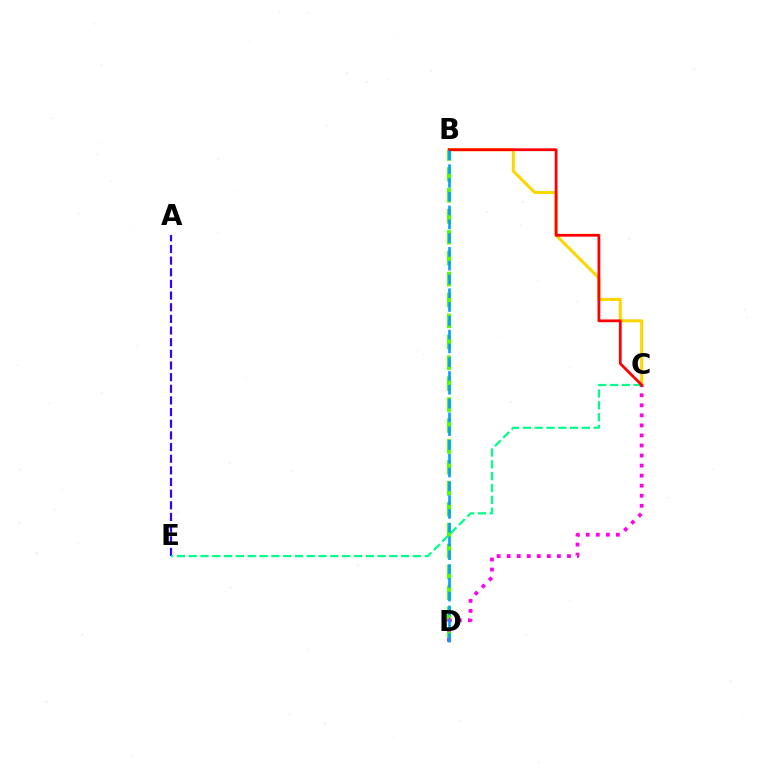{('B', 'D'): [{'color': '#4fff00', 'line_style': 'dashed', 'thickness': 2.84}, {'color': '#009eff', 'line_style': 'dashed', 'thickness': 1.87}], ('B', 'C'): [{'color': '#ffd500', 'line_style': 'solid', 'thickness': 2.19}, {'color': '#ff0000', 'line_style': 'solid', 'thickness': 2.0}], ('C', 'D'): [{'color': '#ff00ed', 'line_style': 'dotted', 'thickness': 2.73}], ('A', 'E'): [{'color': '#3700ff', 'line_style': 'dashed', 'thickness': 1.58}], ('C', 'E'): [{'color': '#00ff86', 'line_style': 'dashed', 'thickness': 1.6}]}